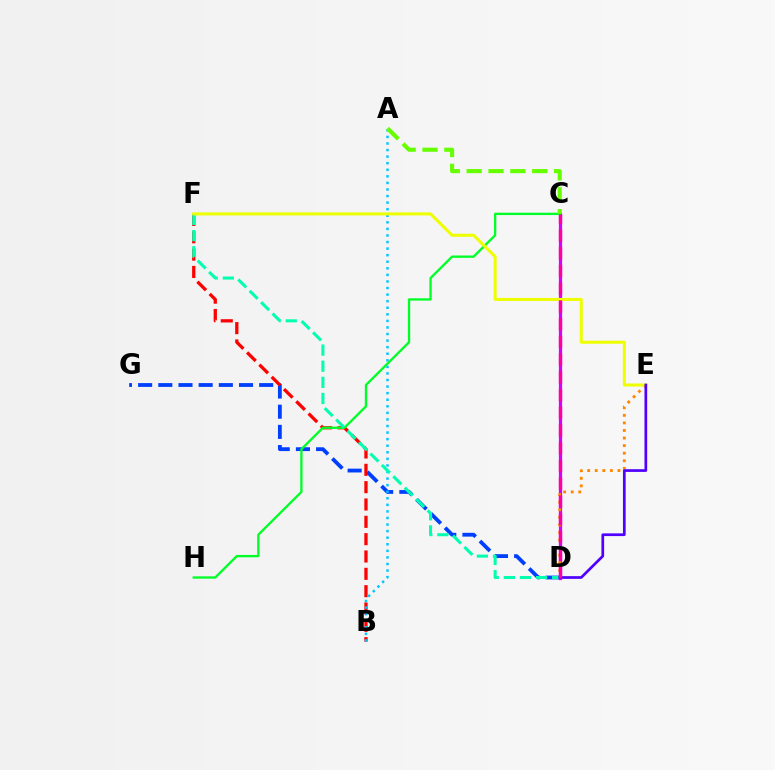{('C', 'D'): [{'color': '#d600ff', 'line_style': 'solid', 'thickness': 2.32}, {'color': '#ff00a0', 'line_style': 'dashed', 'thickness': 2.41}], ('D', 'G'): [{'color': '#003fff', 'line_style': 'dashed', 'thickness': 2.74}], ('B', 'F'): [{'color': '#ff0000', 'line_style': 'dashed', 'thickness': 2.35}], ('A', 'B'): [{'color': '#00c7ff', 'line_style': 'dotted', 'thickness': 1.79}], ('C', 'H'): [{'color': '#00ff27', 'line_style': 'solid', 'thickness': 1.67}], ('D', 'E'): [{'color': '#ff8800', 'line_style': 'dotted', 'thickness': 2.06}, {'color': '#4f00ff', 'line_style': 'solid', 'thickness': 1.95}], ('D', 'F'): [{'color': '#00ffaf', 'line_style': 'dashed', 'thickness': 2.19}], ('E', 'F'): [{'color': '#eeff00', 'line_style': 'solid', 'thickness': 2.18}], ('A', 'C'): [{'color': '#66ff00', 'line_style': 'dashed', 'thickness': 2.97}]}